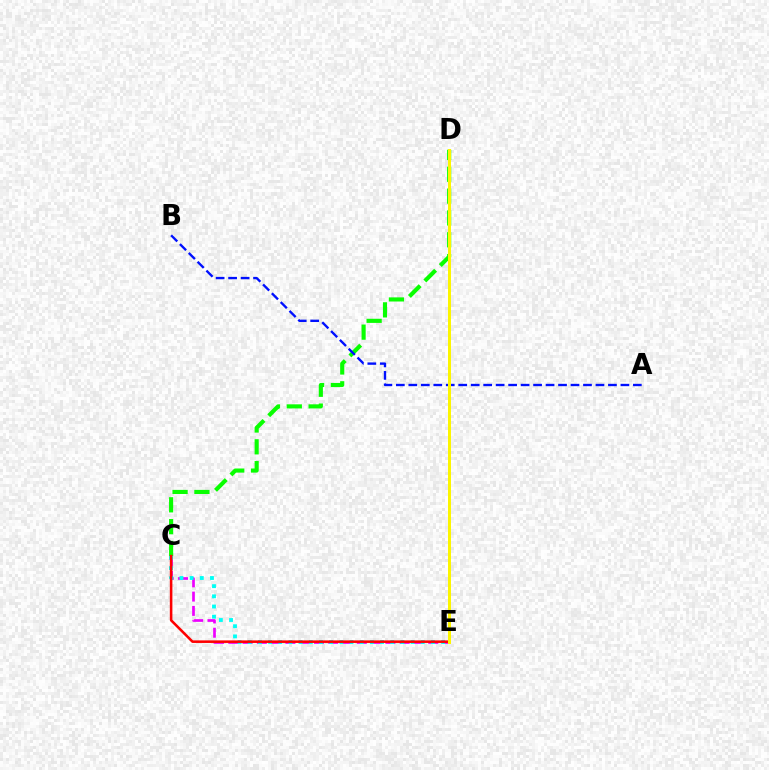{('C', 'D'): [{'color': '#08ff00', 'line_style': 'dashed', 'thickness': 2.97}], ('C', 'E'): [{'color': '#ee00ff', 'line_style': 'dashed', 'thickness': 1.94}, {'color': '#00fff6', 'line_style': 'dotted', 'thickness': 2.76}, {'color': '#ff0000', 'line_style': 'solid', 'thickness': 1.84}], ('A', 'B'): [{'color': '#0010ff', 'line_style': 'dashed', 'thickness': 1.69}], ('D', 'E'): [{'color': '#fcf500', 'line_style': 'solid', 'thickness': 2.16}]}